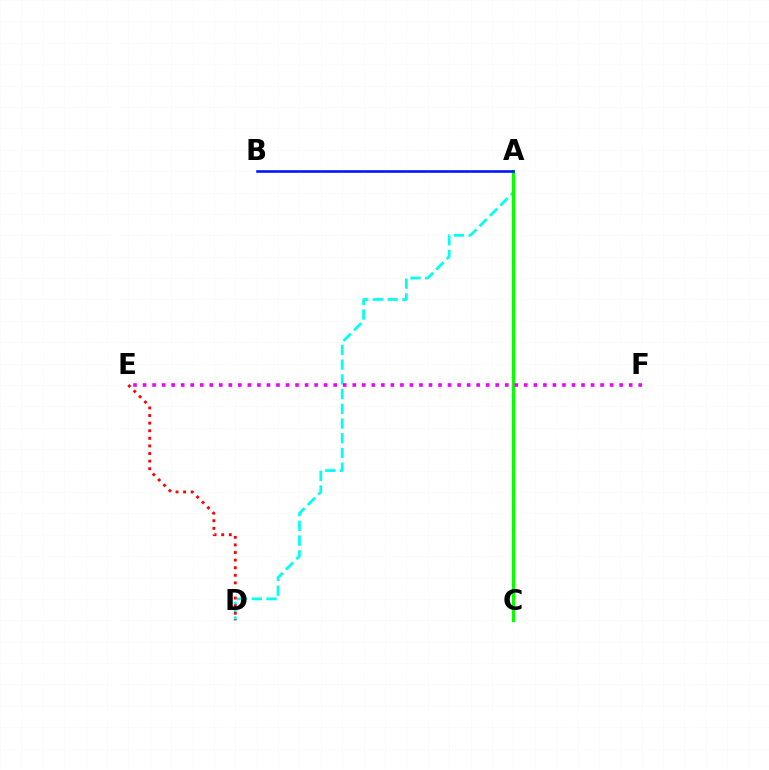{('A', 'D'): [{'color': '#00fff6', 'line_style': 'dashed', 'thickness': 2.0}], ('A', 'C'): [{'color': '#fcf500', 'line_style': 'dotted', 'thickness': 2.43}, {'color': '#08ff00', 'line_style': 'solid', 'thickness': 2.31}], ('D', 'E'): [{'color': '#ff0000', 'line_style': 'dotted', 'thickness': 2.06}], ('A', 'B'): [{'color': '#0010ff', 'line_style': 'solid', 'thickness': 1.84}], ('E', 'F'): [{'color': '#ee00ff', 'line_style': 'dotted', 'thickness': 2.59}]}